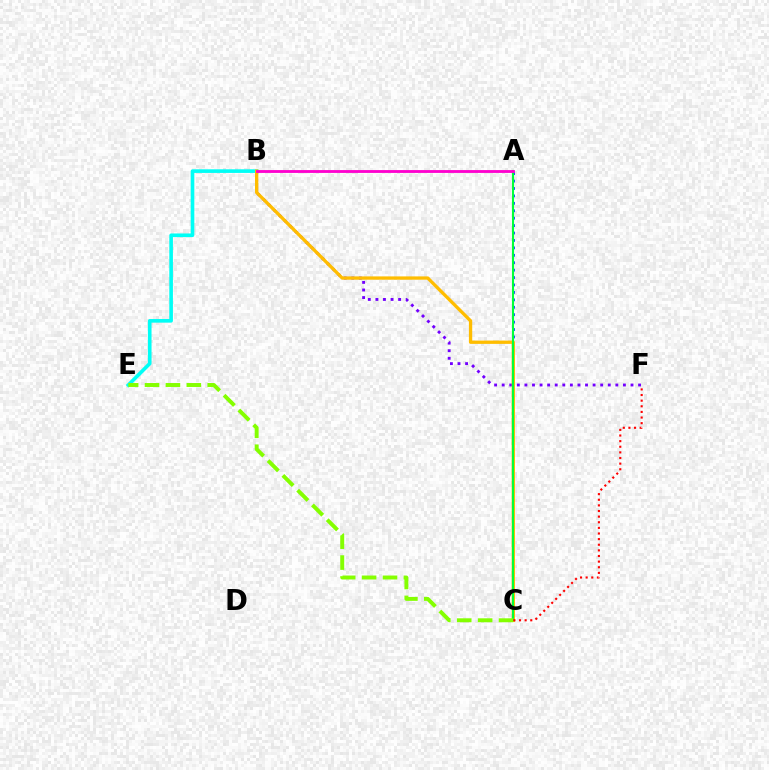{('A', 'C'): [{'color': '#004bff', 'line_style': 'dotted', 'thickness': 2.02}, {'color': '#00ff39', 'line_style': 'solid', 'thickness': 1.51}], ('B', 'E'): [{'color': '#00fff6', 'line_style': 'solid', 'thickness': 2.61}], ('B', 'F'): [{'color': '#7200ff', 'line_style': 'dotted', 'thickness': 2.06}], ('B', 'C'): [{'color': '#ffbd00', 'line_style': 'solid', 'thickness': 2.39}], ('C', 'E'): [{'color': '#84ff00', 'line_style': 'dashed', 'thickness': 2.84}], ('A', 'B'): [{'color': '#ff00cf', 'line_style': 'solid', 'thickness': 2.04}], ('C', 'F'): [{'color': '#ff0000', 'line_style': 'dotted', 'thickness': 1.53}]}